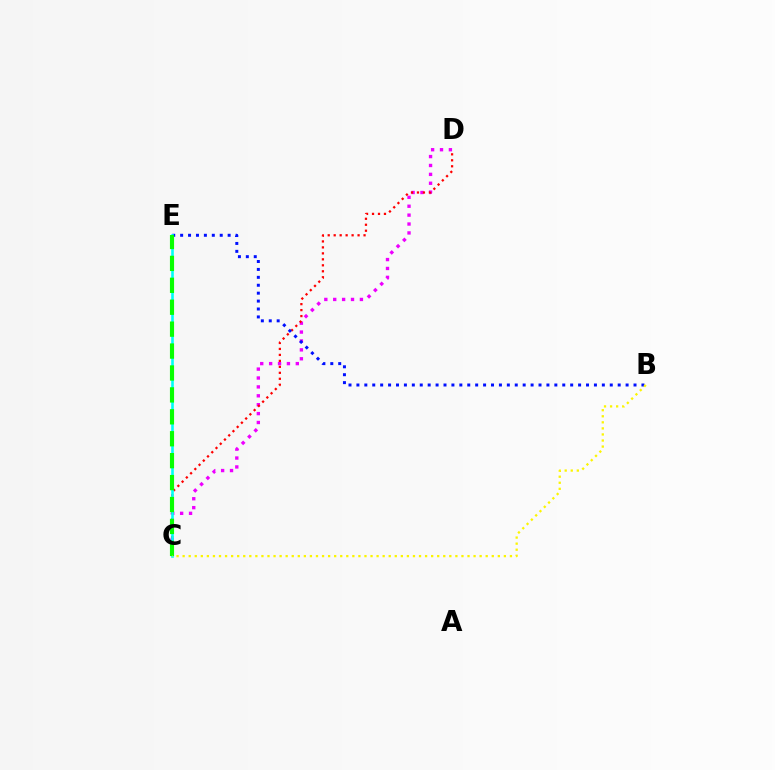{('C', 'D'): [{'color': '#ee00ff', 'line_style': 'dotted', 'thickness': 2.42}, {'color': '#ff0000', 'line_style': 'dotted', 'thickness': 1.62}], ('B', 'E'): [{'color': '#0010ff', 'line_style': 'dotted', 'thickness': 2.15}], ('C', 'E'): [{'color': '#00fff6', 'line_style': 'solid', 'thickness': 1.88}, {'color': '#08ff00', 'line_style': 'dashed', 'thickness': 2.98}], ('B', 'C'): [{'color': '#fcf500', 'line_style': 'dotted', 'thickness': 1.65}]}